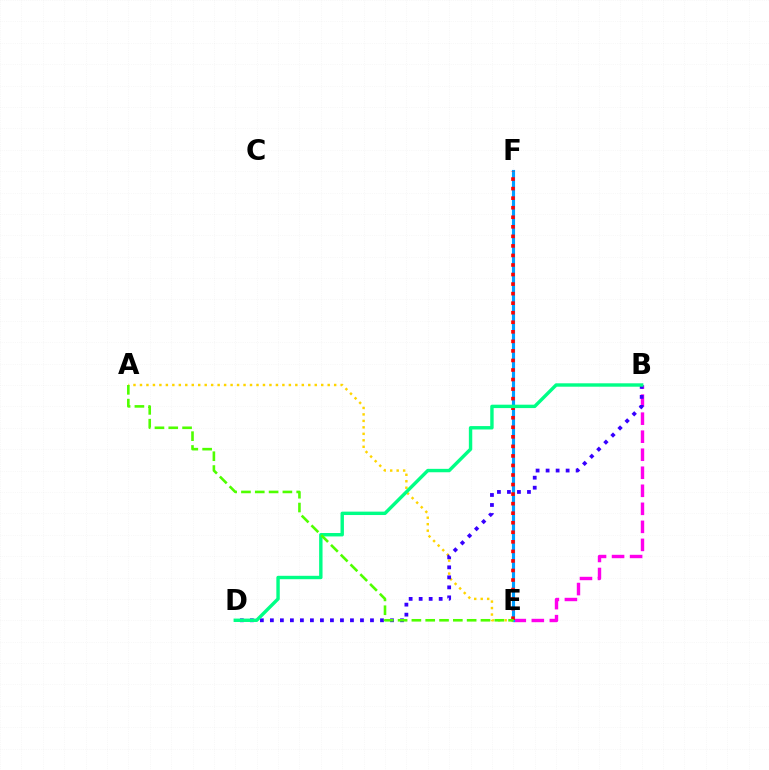{('B', 'E'): [{'color': '#ff00ed', 'line_style': 'dashed', 'thickness': 2.45}], ('E', 'F'): [{'color': '#009eff', 'line_style': 'solid', 'thickness': 2.26}, {'color': '#ff0000', 'line_style': 'dotted', 'thickness': 2.59}], ('A', 'E'): [{'color': '#ffd500', 'line_style': 'dotted', 'thickness': 1.76}, {'color': '#4fff00', 'line_style': 'dashed', 'thickness': 1.88}], ('B', 'D'): [{'color': '#3700ff', 'line_style': 'dotted', 'thickness': 2.72}, {'color': '#00ff86', 'line_style': 'solid', 'thickness': 2.45}]}